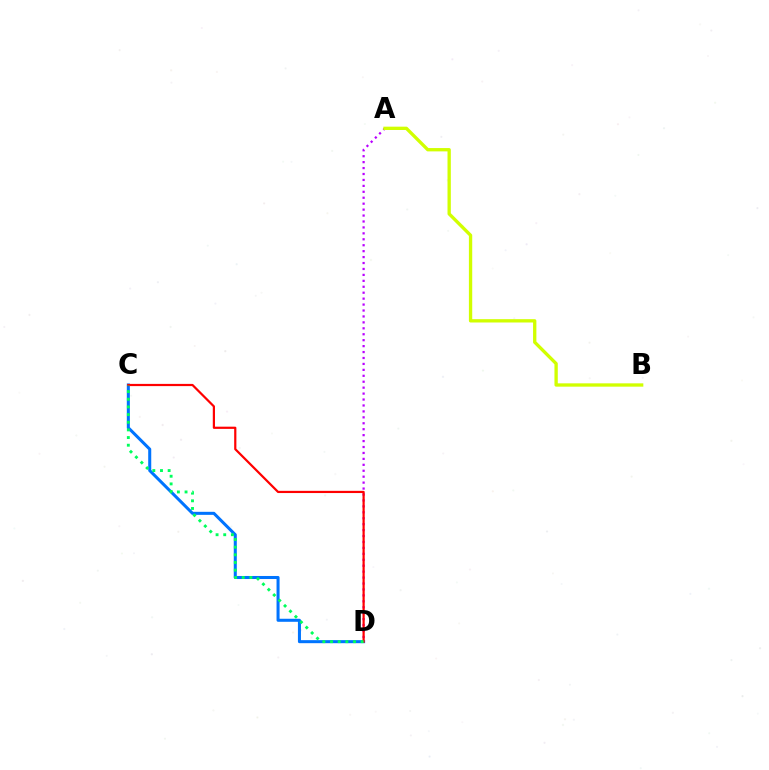{('C', 'D'): [{'color': '#0074ff', 'line_style': 'solid', 'thickness': 2.19}, {'color': '#ff0000', 'line_style': 'solid', 'thickness': 1.59}, {'color': '#00ff5c', 'line_style': 'dotted', 'thickness': 2.08}], ('A', 'D'): [{'color': '#b900ff', 'line_style': 'dotted', 'thickness': 1.61}], ('A', 'B'): [{'color': '#d1ff00', 'line_style': 'solid', 'thickness': 2.39}]}